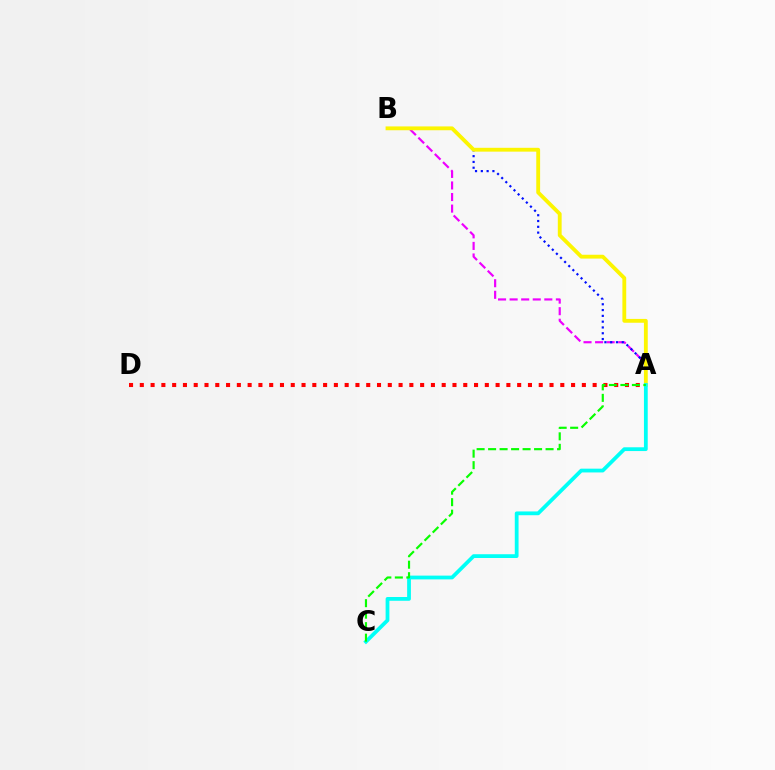{('A', 'B'): [{'color': '#ee00ff', 'line_style': 'dashed', 'thickness': 1.57}, {'color': '#0010ff', 'line_style': 'dotted', 'thickness': 1.57}, {'color': '#fcf500', 'line_style': 'solid', 'thickness': 2.76}], ('A', 'D'): [{'color': '#ff0000', 'line_style': 'dotted', 'thickness': 2.93}], ('A', 'C'): [{'color': '#00fff6', 'line_style': 'solid', 'thickness': 2.72}, {'color': '#08ff00', 'line_style': 'dashed', 'thickness': 1.56}]}